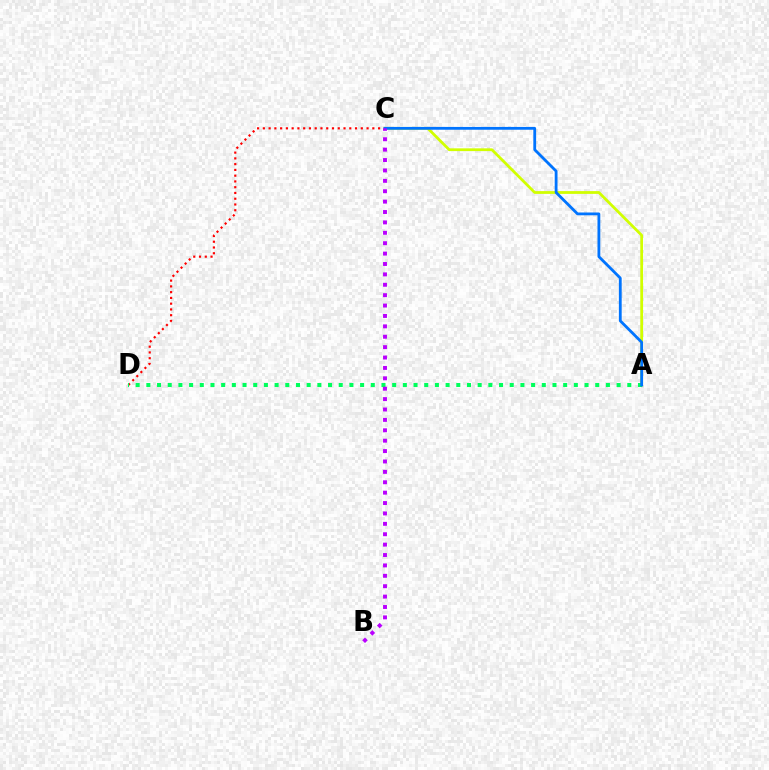{('A', 'C'): [{'color': '#d1ff00', 'line_style': 'solid', 'thickness': 1.99}, {'color': '#0074ff', 'line_style': 'solid', 'thickness': 2.02}], ('C', 'D'): [{'color': '#ff0000', 'line_style': 'dotted', 'thickness': 1.57}], ('A', 'D'): [{'color': '#00ff5c', 'line_style': 'dotted', 'thickness': 2.9}], ('B', 'C'): [{'color': '#b900ff', 'line_style': 'dotted', 'thickness': 2.82}]}